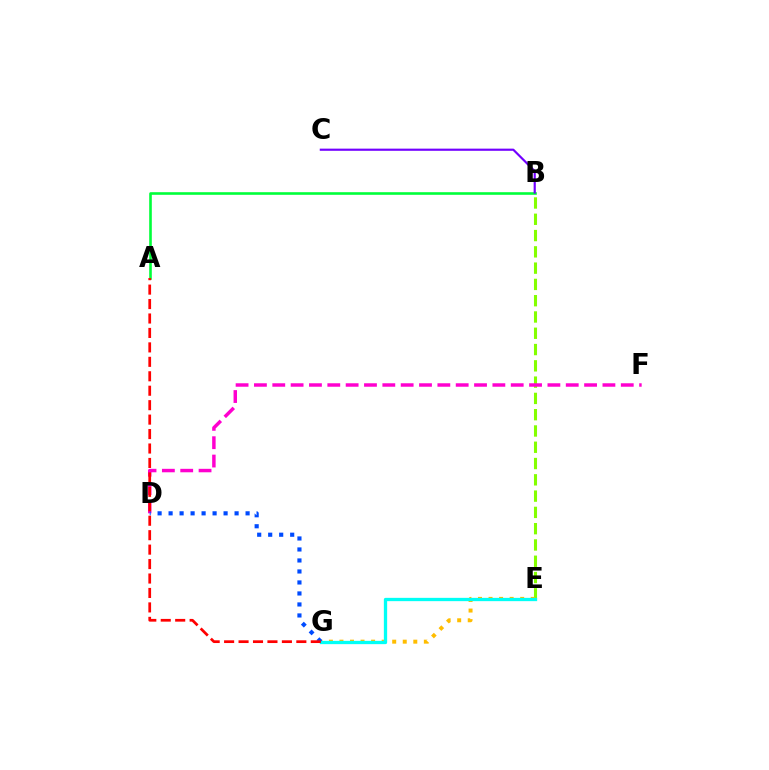{('A', 'B'): [{'color': '#00ff39', 'line_style': 'solid', 'thickness': 1.88}], ('B', 'C'): [{'color': '#7200ff', 'line_style': 'solid', 'thickness': 1.56}], ('B', 'E'): [{'color': '#84ff00', 'line_style': 'dashed', 'thickness': 2.21}], ('E', 'G'): [{'color': '#ffbd00', 'line_style': 'dotted', 'thickness': 2.87}, {'color': '#00fff6', 'line_style': 'solid', 'thickness': 2.37}], ('D', 'F'): [{'color': '#ff00cf', 'line_style': 'dashed', 'thickness': 2.49}], ('D', 'G'): [{'color': '#004bff', 'line_style': 'dotted', 'thickness': 2.99}], ('A', 'G'): [{'color': '#ff0000', 'line_style': 'dashed', 'thickness': 1.96}]}